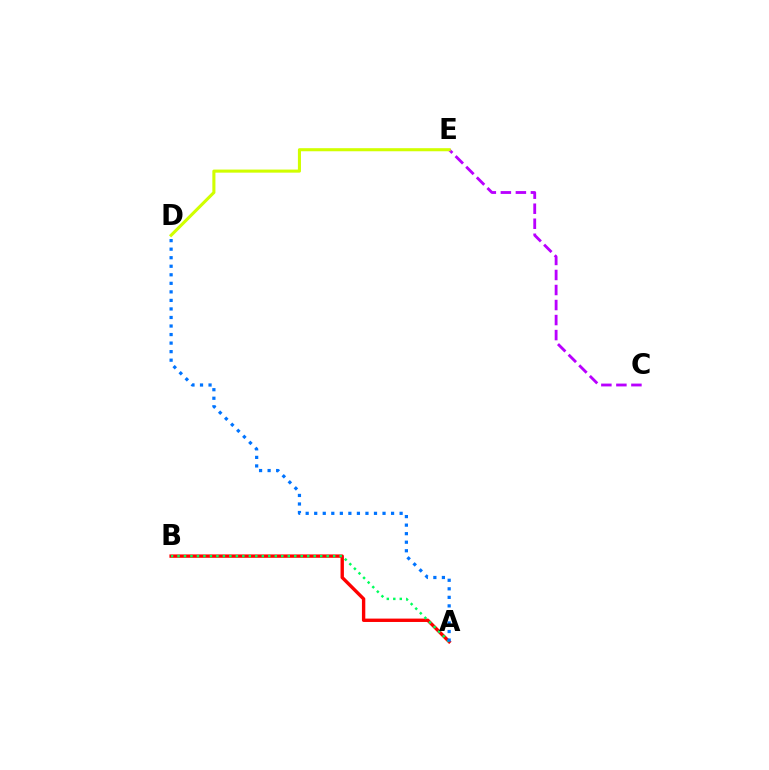{('C', 'E'): [{'color': '#b900ff', 'line_style': 'dashed', 'thickness': 2.04}], ('A', 'B'): [{'color': '#ff0000', 'line_style': 'solid', 'thickness': 2.43}, {'color': '#00ff5c', 'line_style': 'dotted', 'thickness': 1.76}], ('D', 'E'): [{'color': '#d1ff00', 'line_style': 'solid', 'thickness': 2.22}], ('A', 'D'): [{'color': '#0074ff', 'line_style': 'dotted', 'thickness': 2.32}]}